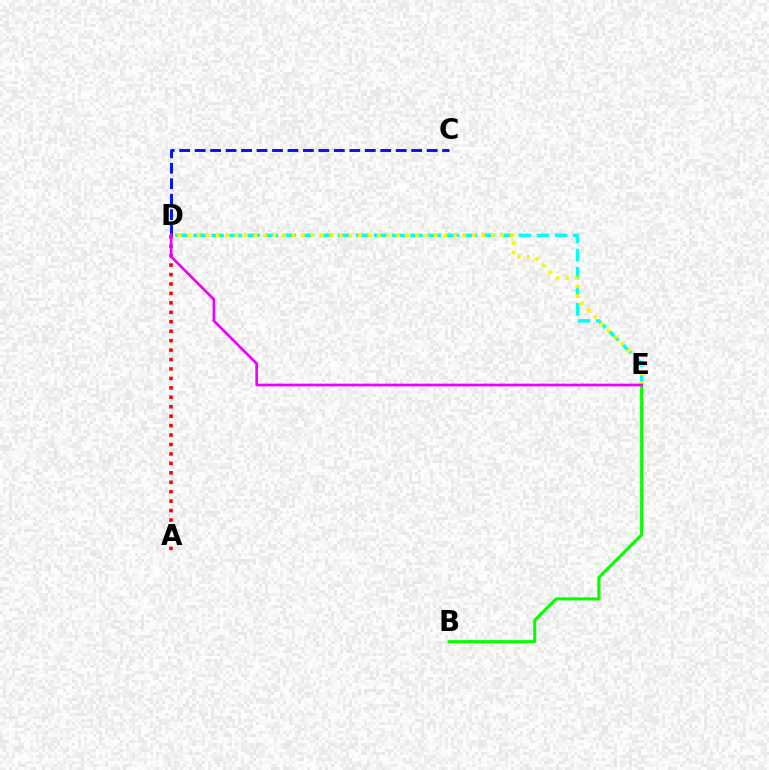{('D', 'E'): [{'color': '#00fff6', 'line_style': 'dashed', 'thickness': 2.46}, {'color': '#fcf500', 'line_style': 'dotted', 'thickness': 2.58}, {'color': '#ee00ff', 'line_style': 'solid', 'thickness': 1.92}], ('B', 'E'): [{'color': '#08ff00', 'line_style': 'solid', 'thickness': 2.23}], ('C', 'D'): [{'color': '#0010ff', 'line_style': 'dashed', 'thickness': 2.1}], ('A', 'D'): [{'color': '#ff0000', 'line_style': 'dotted', 'thickness': 2.57}]}